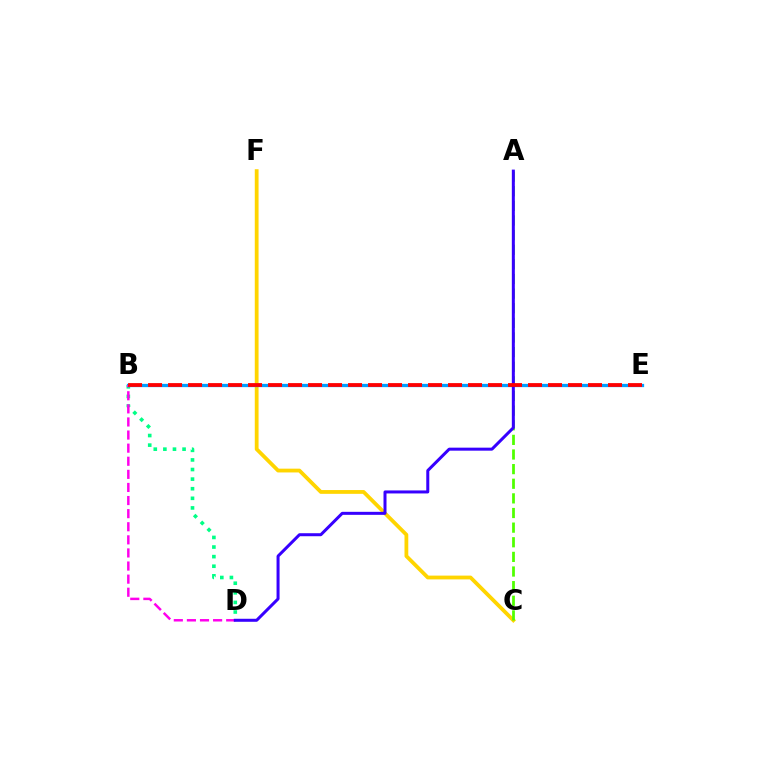{('B', 'D'): [{'color': '#00ff86', 'line_style': 'dotted', 'thickness': 2.61}, {'color': '#ff00ed', 'line_style': 'dashed', 'thickness': 1.78}], ('C', 'F'): [{'color': '#ffd500', 'line_style': 'solid', 'thickness': 2.73}], ('A', 'C'): [{'color': '#4fff00', 'line_style': 'dashed', 'thickness': 1.99}], ('B', 'E'): [{'color': '#009eff', 'line_style': 'solid', 'thickness': 2.35}, {'color': '#ff0000', 'line_style': 'dashed', 'thickness': 2.72}], ('A', 'D'): [{'color': '#3700ff', 'line_style': 'solid', 'thickness': 2.17}]}